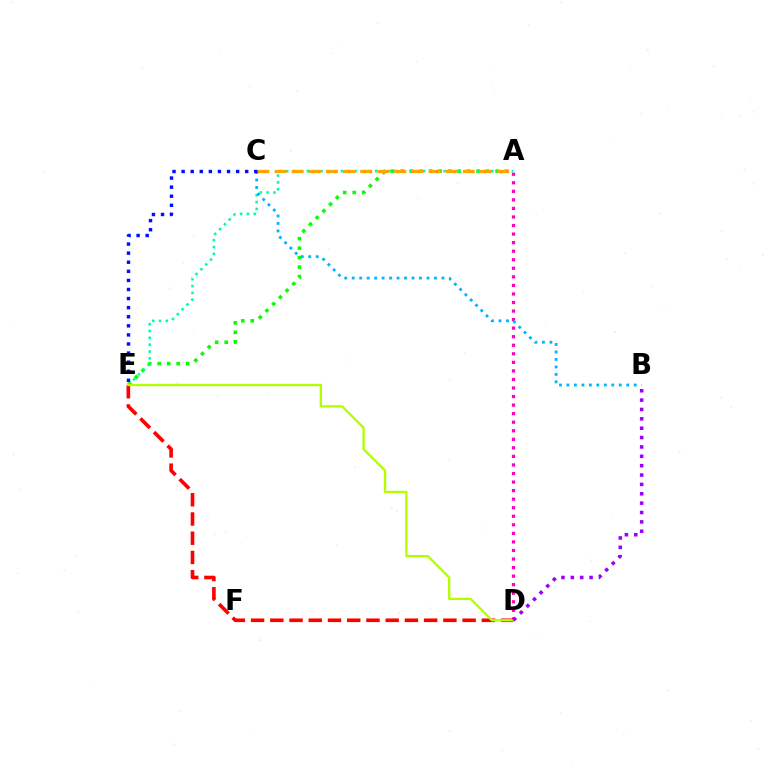{('A', 'E'): [{'color': '#08ff00', 'line_style': 'dotted', 'thickness': 2.58}, {'color': '#00ff9d', 'line_style': 'dotted', 'thickness': 1.86}], ('A', 'D'): [{'color': '#ff00bd', 'line_style': 'dotted', 'thickness': 2.32}], ('A', 'C'): [{'color': '#ffa500', 'line_style': 'dashed', 'thickness': 2.33}], ('D', 'E'): [{'color': '#ff0000', 'line_style': 'dashed', 'thickness': 2.61}, {'color': '#b3ff00', 'line_style': 'solid', 'thickness': 1.69}], ('B', 'C'): [{'color': '#00b5ff', 'line_style': 'dotted', 'thickness': 2.03}], ('C', 'E'): [{'color': '#0010ff', 'line_style': 'dotted', 'thickness': 2.47}], ('B', 'D'): [{'color': '#9b00ff', 'line_style': 'dotted', 'thickness': 2.55}]}